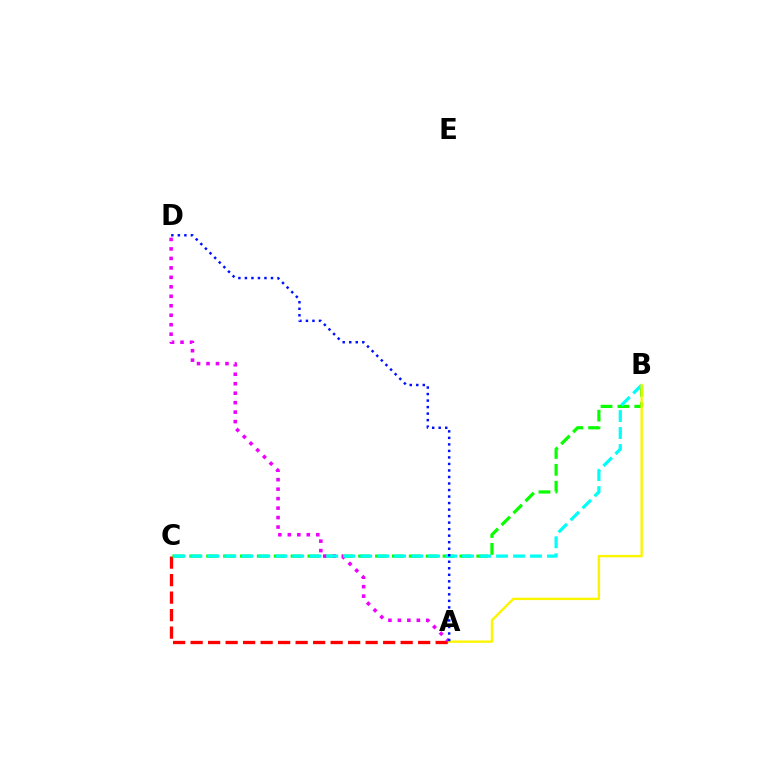{('A', 'C'): [{'color': '#ff0000', 'line_style': 'dashed', 'thickness': 2.38}], ('B', 'C'): [{'color': '#08ff00', 'line_style': 'dashed', 'thickness': 2.29}, {'color': '#00fff6', 'line_style': 'dashed', 'thickness': 2.31}], ('A', 'D'): [{'color': '#ee00ff', 'line_style': 'dotted', 'thickness': 2.57}, {'color': '#0010ff', 'line_style': 'dotted', 'thickness': 1.77}], ('A', 'B'): [{'color': '#fcf500', 'line_style': 'solid', 'thickness': 1.72}]}